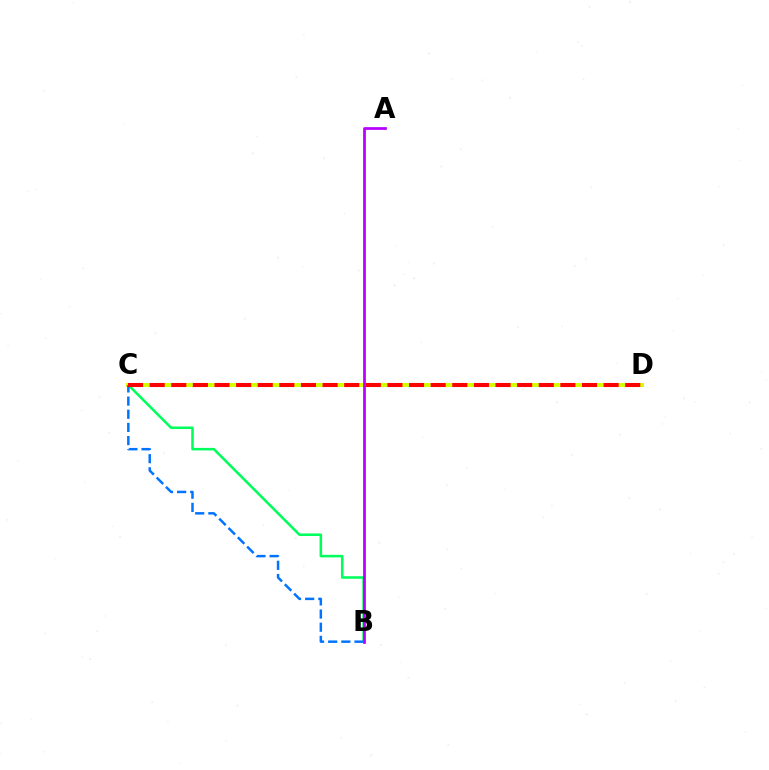{('B', 'C'): [{'color': '#00ff5c', 'line_style': 'solid', 'thickness': 1.84}, {'color': '#0074ff', 'line_style': 'dashed', 'thickness': 1.79}], ('C', 'D'): [{'color': '#d1ff00', 'line_style': 'solid', 'thickness': 2.87}, {'color': '#ff0000', 'line_style': 'dashed', 'thickness': 2.94}], ('A', 'B'): [{'color': '#b900ff', 'line_style': 'solid', 'thickness': 1.97}]}